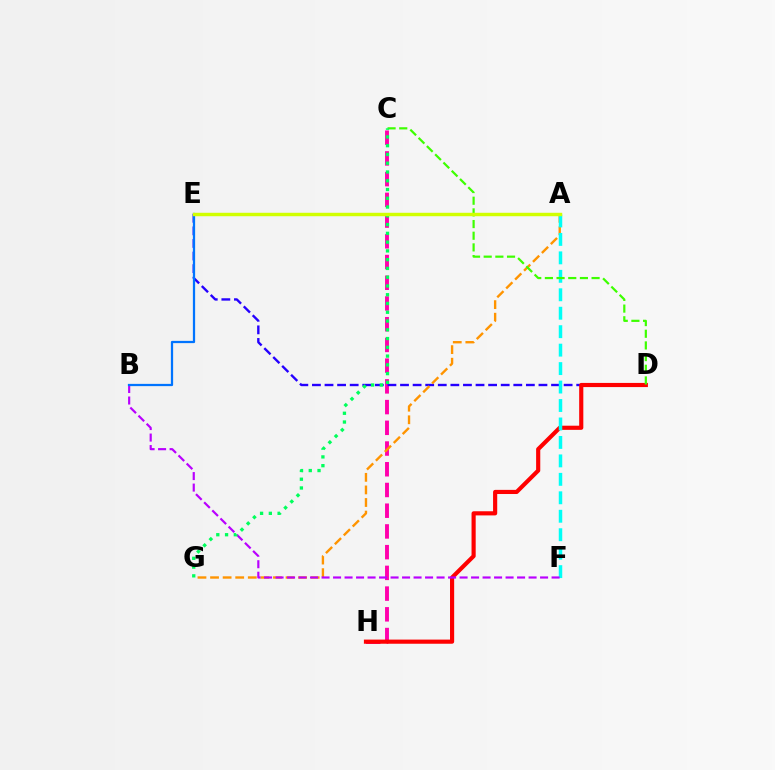{('C', 'H'): [{'color': '#ff00ac', 'line_style': 'dashed', 'thickness': 2.82}], ('D', 'E'): [{'color': '#2500ff', 'line_style': 'dashed', 'thickness': 1.71}], ('D', 'H'): [{'color': '#ff0000', 'line_style': 'solid', 'thickness': 2.98}], ('A', 'G'): [{'color': '#ff9400', 'line_style': 'dashed', 'thickness': 1.71}], ('A', 'F'): [{'color': '#00fff6', 'line_style': 'dashed', 'thickness': 2.51}], ('B', 'F'): [{'color': '#b900ff', 'line_style': 'dashed', 'thickness': 1.56}], ('C', 'D'): [{'color': '#3dff00', 'line_style': 'dashed', 'thickness': 1.59}], ('B', 'E'): [{'color': '#0074ff', 'line_style': 'solid', 'thickness': 1.62}], ('C', 'G'): [{'color': '#00ff5c', 'line_style': 'dotted', 'thickness': 2.38}], ('A', 'E'): [{'color': '#d1ff00', 'line_style': 'solid', 'thickness': 2.47}]}